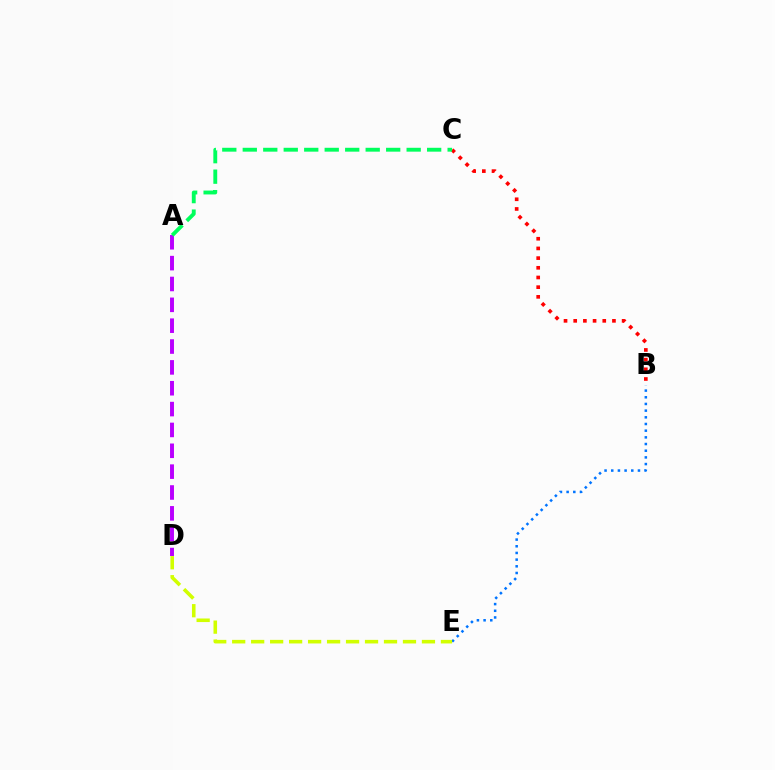{('B', 'E'): [{'color': '#0074ff', 'line_style': 'dotted', 'thickness': 1.81}], ('A', 'D'): [{'color': '#b900ff', 'line_style': 'dashed', 'thickness': 2.83}], ('B', 'C'): [{'color': '#ff0000', 'line_style': 'dotted', 'thickness': 2.63}], ('A', 'C'): [{'color': '#00ff5c', 'line_style': 'dashed', 'thickness': 2.78}], ('D', 'E'): [{'color': '#d1ff00', 'line_style': 'dashed', 'thickness': 2.58}]}